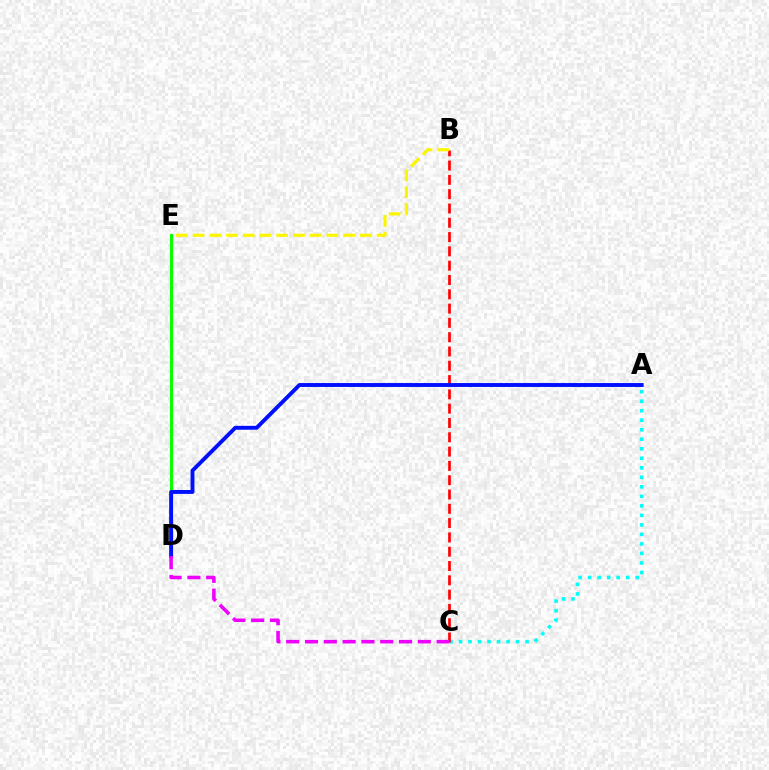{('A', 'C'): [{'color': '#00fff6', 'line_style': 'dotted', 'thickness': 2.59}], ('B', 'C'): [{'color': '#ff0000', 'line_style': 'dashed', 'thickness': 1.94}], ('B', 'E'): [{'color': '#fcf500', 'line_style': 'dashed', 'thickness': 2.27}], ('D', 'E'): [{'color': '#08ff00', 'line_style': 'solid', 'thickness': 2.23}], ('A', 'D'): [{'color': '#0010ff', 'line_style': 'solid', 'thickness': 2.81}], ('C', 'D'): [{'color': '#ee00ff', 'line_style': 'dashed', 'thickness': 2.55}]}